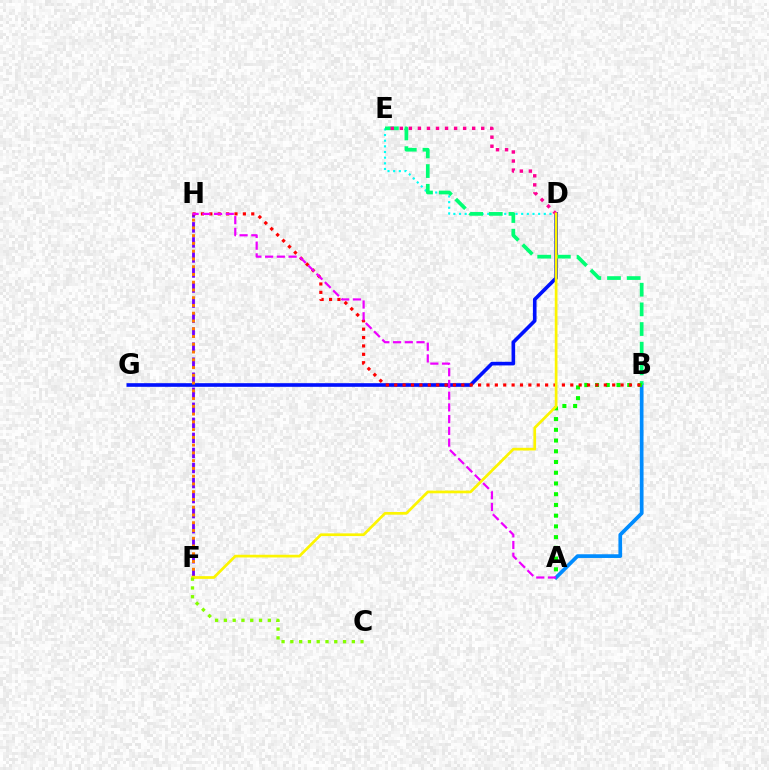{('D', 'G'): [{'color': '#0010ff', 'line_style': 'solid', 'thickness': 2.61}], ('A', 'B'): [{'color': '#008cff', 'line_style': 'solid', 'thickness': 2.67}, {'color': '#08ff00', 'line_style': 'dotted', 'thickness': 2.92}], ('F', 'H'): [{'color': '#7200ff', 'line_style': 'dashed', 'thickness': 2.04}, {'color': '#ff7c00', 'line_style': 'dotted', 'thickness': 2.11}], ('D', 'E'): [{'color': '#00fff6', 'line_style': 'dotted', 'thickness': 1.54}, {'color': '#ff0094', 'line_style': 'dotted', 'thickness': 2.46}], ('B', 'E'): [{'color': '#00ff74', 'line_style': 'dashed', 'thickness': 2.67}], ('B', 'H'): [{'color': '#ff0000', 'line_style': 'dotted', 'thickness': 2.28}], ('A', 'H'): [{'color': '#ee00ff', 'line_style': 'dashed', 'thickness': 1.59}], ('D', 'F'): [{'color': '#fcf500', 'line_style': 'solid', 'thickness': 1.95}], ('C', 'F'): [{'color': '#84ff00', 'line_style': 'dotted', 'thickness': 2.39}]}